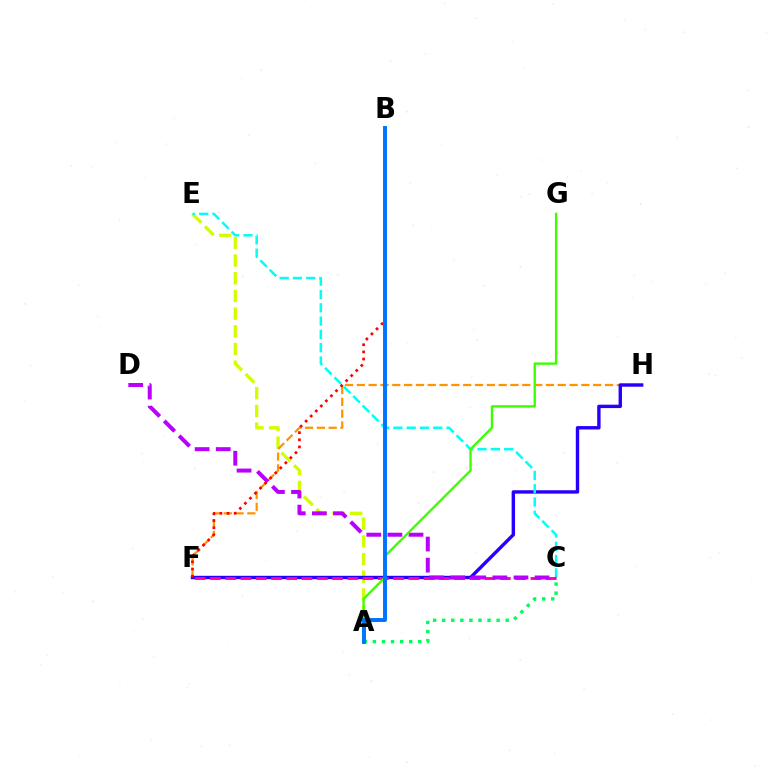{('A', 'E'): [{'color': '#d1ff00', 'line_style': 'dashed', 'thickness': 2.4}], ('F', 'H'): [{'color': '#ff9400', 'line_style': 'dashed', 'thickness': 1.61}, {'color': '#2500ff', 'line_style': 'solid', 'thickness': 2.45}], ('C', 'E'): [{'color': '#00fff6', 'line_style': 'dashed', 'thickness': 1.8}], ('C', 'F'): [{'color': '#ff00ac', 'line_style': 'dashed', 'thickness': 2.07}], ('C', 'D'): [{'color': '#b900ff', 'line_style': 'dashed', 'thickness': 2.87}], ('A', 'G'): [{'color': '#3dff00', 'line_style': 'solid', 'thickness': 1.71}], ('B', 'F'): [{'color': '#ff0000', 'line_style': 'dotted', 'thickness': 1.94}], ('A', 'C'): [{'color': '#00ff5c', 'line_style': 'dotted', 'thickness': 2.46}], ('A', 'B'): [{'color': '#0074ff', 'line_style': 'solid', 'thickness': 2.83}]}